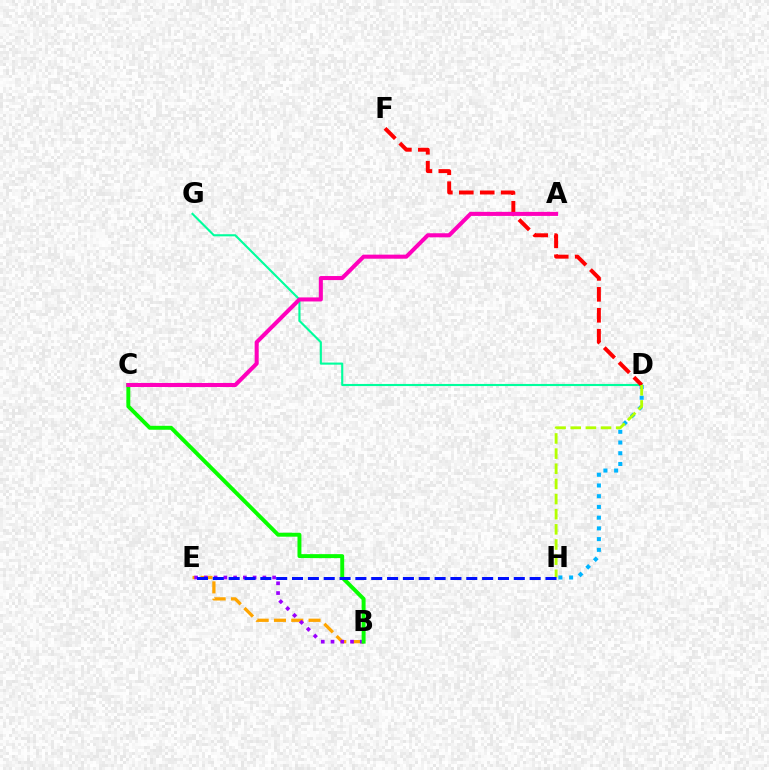{('B', 'E'): [{'color': '#ffa500', 'line_style': 'dashed', 'thickness': 2.35}, {'color': '#9b00ff', 'line_style': 'dotted', 'thickness': 2.65}], ('D', 'G'): [{'color': '#00ff9d', 'line_style': 'solid', 'thickness': 1.52}], ('D', 'H'): [{'color': '#00b5ff', 'line_style': 'dotted', 'thickness': 2.91}, {'color': '#b3ff00', 'line_style': 'dashed', 'thickness': 2.06}], ('B', 'C'): [{'color': '#08ff00', 'line_style': 'solid', 'thickness': 2.83}], ('D', 'F'): [{'color': '#ff0000', 'line_style': 'dashed', 'thickness': 2.84}], ('E', 'H'): [{'color': '#0010ff', 'line_style': 'dashed', 'thickness': 2.15}], ('A', 'C'): [{'color': '#ff00bd', 'line_style': 'solid', 'thickness': 2.91}]}